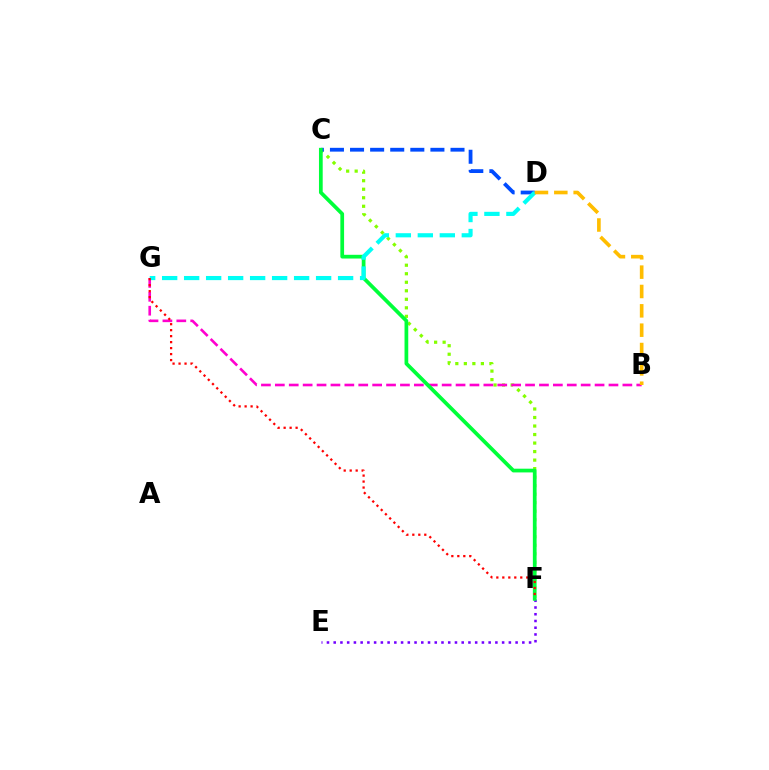{('C', 'F'): [{'color': '#84ff00', 'line_style': 'dotted', 'thickness': 2.31}, {'color': '#00ff39', 'line_style': 'solid', 'thickness': 2.69}], ('E', 'F'): [{'color': '#7200ff', 'line_style': 'dotted', 'thickness': 1.83}], ('C', 'D'): [{'color': '#004bff', 'line_style': 'dashed', 'thickness': 2.73}], ('B', 'G'): [{'color': '#ff00cf', 'line_style': 'dashed', 'thickness': 1.89}], ('D', 'G'): [{'color': '#00fff6', 'line_style': 'dashed', 'thickness': 2.99}], ('B', 'D'): [{'color': '#ffbd00', 'line_style': 'dashed', 'thickness': 2.63}], ('F', 'G'): [{'color': '#ff0000', 'line_style': 'dotted', 'thickness': 1.63}]}